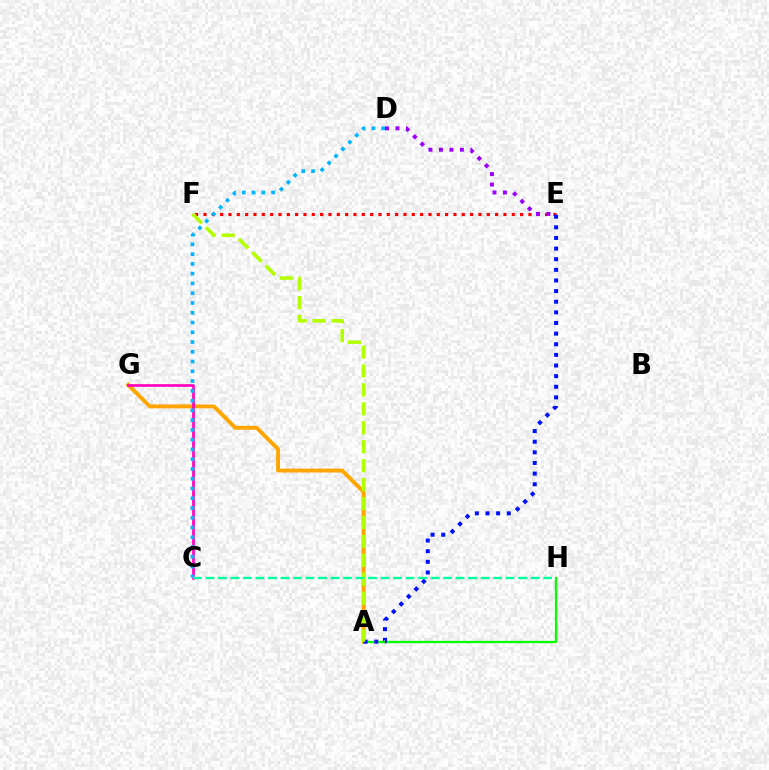{('A', 'G'): [{'color': '#ffa500', 'line_style': 'solid', 'thickness': 2.81}], ('C', 'G'): [{'color': '#ff00bd', 'line_style': 'solid', 'thickness': 1.92}], ('A', 'H'): [{'color': '#08ff00', 'line_style': 'solid', 'thickness': 1.66}], ('E', 'F'): [{'color': '#ff0000', 'line_style': 'dotted', 'thickness': 2.26}], ('A', 'E'): [{'color': '#0010ff', 'line_style': 'dotted', 'thickness': 2.89}], ('D', 'E'): [{'color': '#9b00ff', 'line_style': 'dotted', 'thickness': 2.85}], ('A', 'F'): [{'color': '#b3ff00', 'line_style': 'dashed', 'thickness': 2.57}], ('C', 'D'): [{'color': '#00b5ff', 'line_style': 'dotted', 'thickness': 2.65}], ('C', 'H'): [{'color': '#00ff9d', 'line_style': 'dashed', 'thickness': 1.7}]}